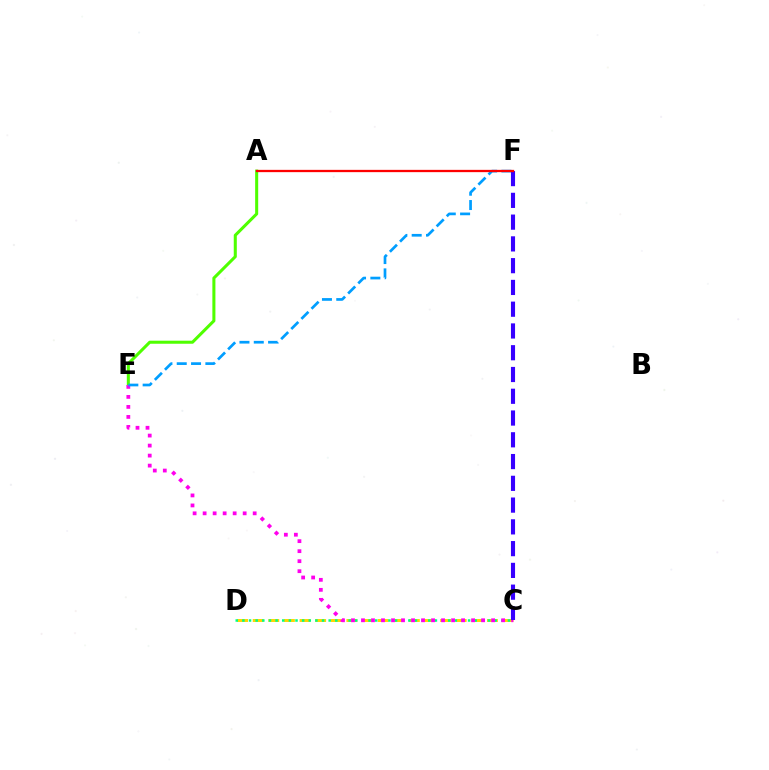{('A', 'E'): [{'color': '#4fff00', 'line_style': 'solid', 'thickness': 2.19}], ('C', 'D'): [{'color': '#ffd500', 'line_style': 'dashed', 'thickness': 2.12}, {'color': '#00ff86', 'line_style': 'dotted', 'thickness': 1.8}], ('C', 'E'): [{'color': '#ff00ed', 'line_style': 'dotted', 'thickness': 2.72}], ('E', 'F'): [{'color': '#009eff', 'line_style': 'dashed', 'thickness': 1.94}], ('C', 'F'): [{'color': '#3700ff', 'line_style': 'dashed', 'thickness': 2.96}], ('A', 'F'): [{'color': '#ff0000', 'line_style': 'solid', 'thickness': 1.65}]}